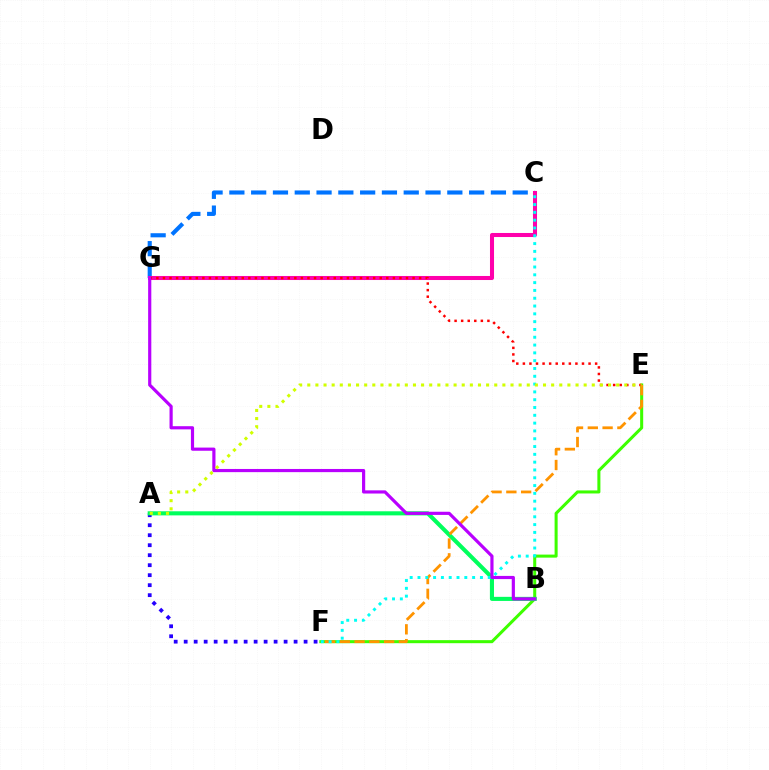{('E', 'F'): [{'color': '#3dff00', 'line_style': 'solid', 'thickness': 2.19}, {'color': '#ff9400', 'line_style': 'dashed', 'thickness': 2.01}], ('C', 'G'): [{'color': '#0074ff', 'line_style': 'dashed', 'thickness': 2.96}, {'color': '#ff00ac', 'line_style': 'solid', 'thickness': 2.91}], ('A', 'F'): [{'color': '#2500ff', 'line_style': 'dotted', 'thickness': 2.71}], ('A', 'B'): [{'color': '#00ff5c', 'line_style': 'solid', 'thickness': 2.94}], ('C', 'F'): [{'color': '#00fff6', 'line_style': 'dotted', 'thickness': 2.12}], ('E', 'G'): [{'color': '#ff0000', 'line_style': 'dotted', 'thickness': 1.78}], ('B', 'G'): [{'color': '#b900ff', 'line_style': 'solid', 'thickness': 2.28}], ('A', 'E'): [{'color': '#d1ff00', 'line_style': 'dotted', 'thickness': 2.21}]}